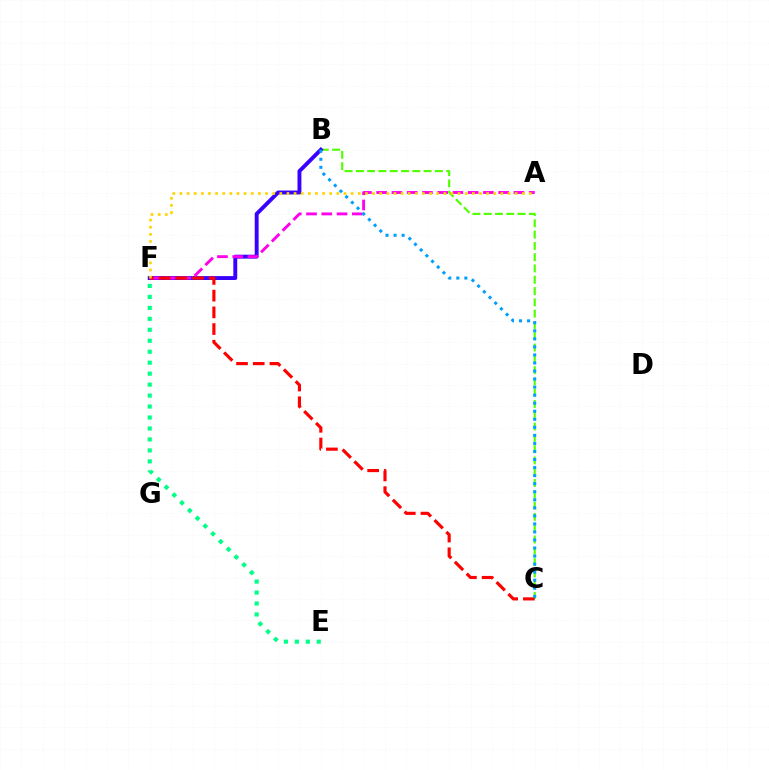{('B', 'C'): [{'color': '#4fff00', 'line_style': 'dashed', 'thickness': 1.53}, {'color': '#009eff', 'line_style': 'dotted', 'thickness': 2.19}], ('B', 'F'): [{'color': '#3700ff', 'line_style': 'solid', 'thickness': 2.81}], ('A', 'F'): [{'color': '#ff00ed', 'line_style': 'dashed', 'thickness': 2.07}, {'color': '#ffd500', 'line_style': 'dotted', 'thickness': 1.94}], ('C', 'F'): [{'color': '#ff0000', 'line_style': 'dashed', 'thickness': 2.27}], ('E', 'F'): [{'color': '#00ff86', 'line_style': 'dotted', 'thickness': 2.98}]}